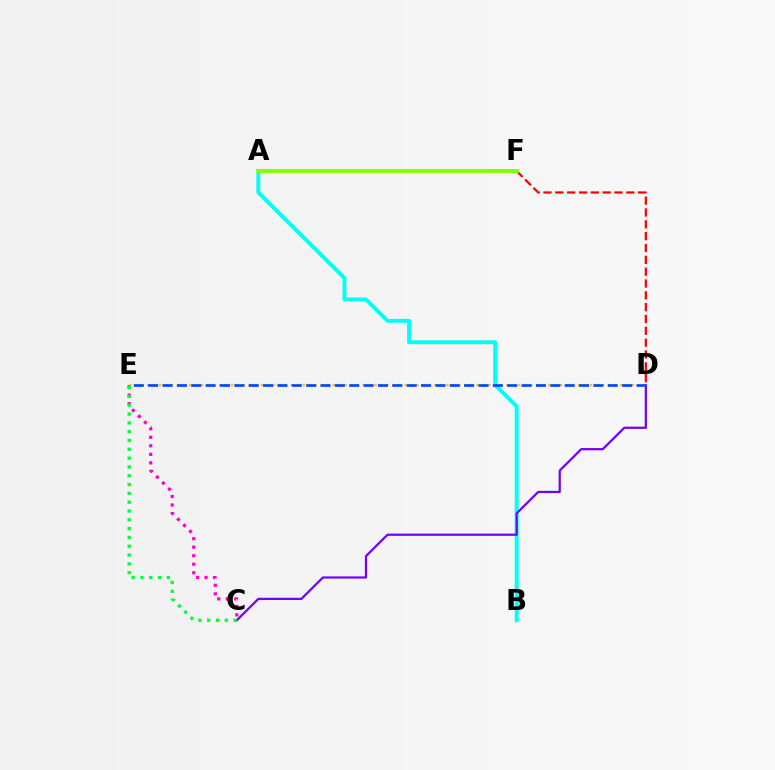{('A', 'B'): [{'color': '#00fff6', 'line_style': 'solid', 'thickness': 2.82}], ('C', 'D'): [{'color': '#7200ff', 'line_style': 'solid', 'thickness': 1.6}], ('C', 'E'): [{'color': '#ff00cf', 'line_style': 'dotted', 'thickness': 2.32}, {'color': '#00ff39', 'line_style': 'dotted', 'thickness': 2.39}], ('D', 'F'): [{'color': '#ff0000', 'line_style': 'dashed', 'thickness': 1.61}], ('D', 'E'): [{'color': '#ffbd00', 'line_style': 'dotted', 'thickness': 1.63}, {'color': '#004bff', 'line_style': 'dashed', 'thickness': 1.95}], ('A', 'F'): [{'color': '#84ff00', 'line_style': 'solid', 'thickness': 2.79}]}